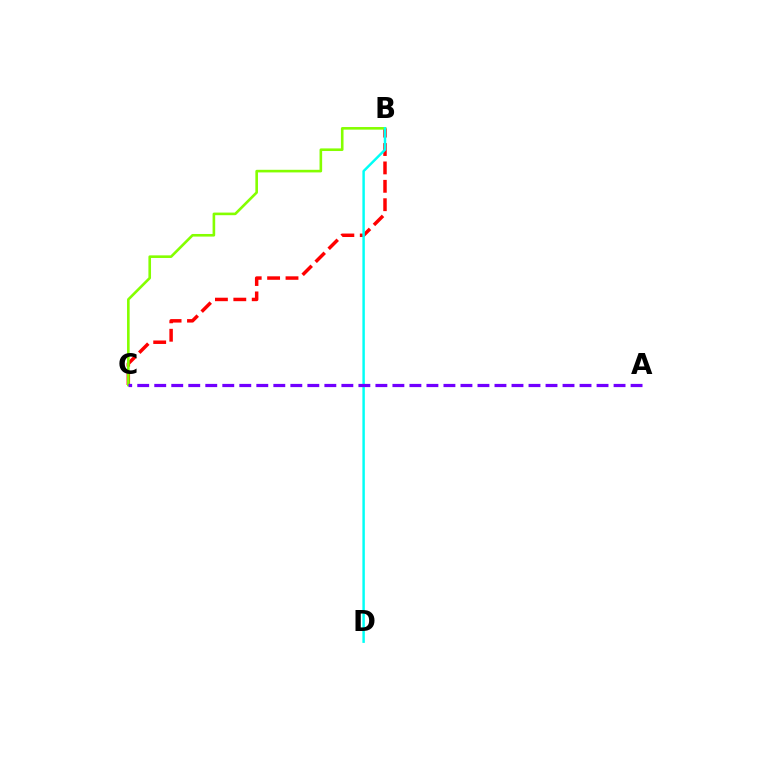{('B', 'C'): [{'color': '#ff0000', 'line_style': 'dashed', 'thickness': 2.5}, {'color': '#84ff00', 'line_style': 'solid', 'thickness': 1.88}], ('B', 'D'): [{'color': '#00fff6', 'line_style': 'solid', 'thickness': 1.77}], ('A', 'C'): [{'color': '#7200ff', 'line_style': 'dashed', 'thickness': 2.31}]}